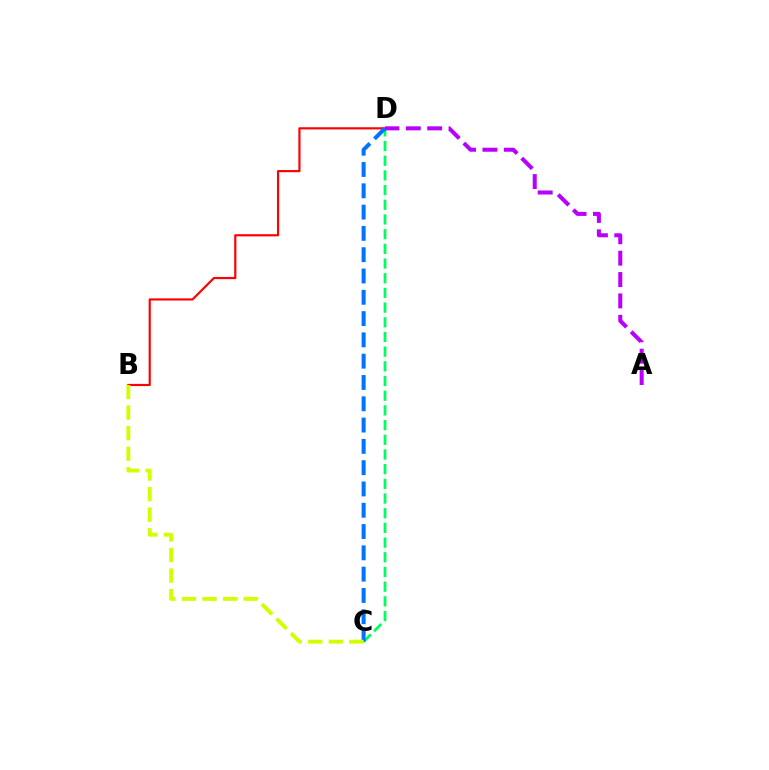{('B', 'D'): [{'color': '#ff0000', 'line_style': 'solid', 'thickness': 1.57}], ('C', 'D'): [{'color': '#00ff5c', 'line_style': 'dashed', 'thickness': 2.0}, {'color': '#0074ff', 'line_style': 'dashed', 'thickness': 2.89}], ('A', 'D'): [{'color': '#b900ff', 'line_style': 'dashed', 'thickness': 2.9}], ('B', 'C'): [{'color': '#d1ff00', 'line_style': 'dashed', 'thickness': 2.8}]}